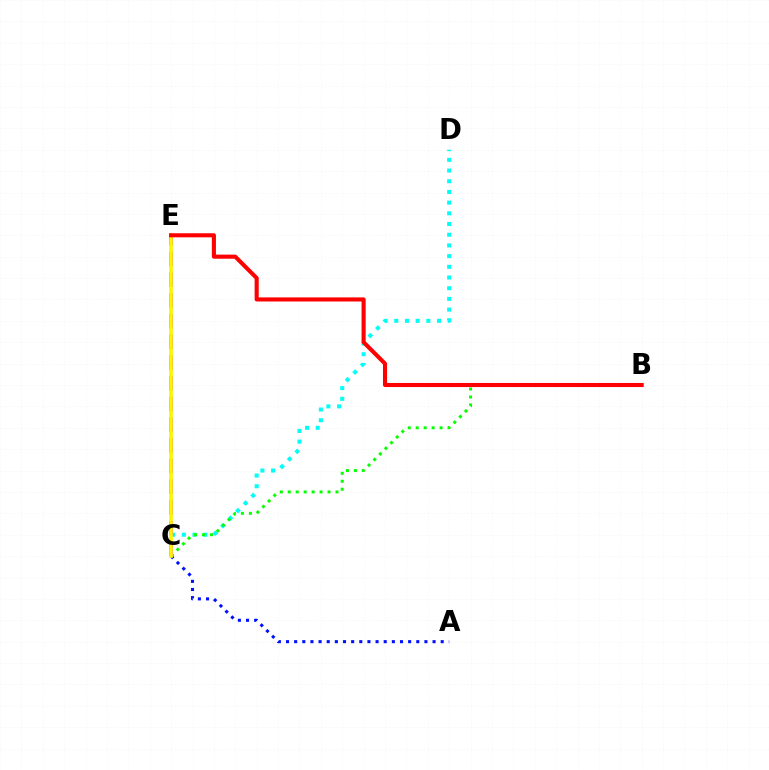{('A', 'C'): [{'color': '#0010ff', 'line_style': 'dotted', 'thickness': 2.21}], ('C', 'D'): [{'color': '#00fff6', 'line_style': 'dotted', 'thickness': 2.91}], ('B', 'C'): [{'color': '#08ff00', 'line_style': 'dotted', 'thickness': 2.16}], ('C', 'E'): [{'color': '#ee00ff', 'line_style': 'dashed', 'thickness': 2.81}, {'color': '#fcf500', 'line_style': 'solid', 'thickness': 2.64}], ('B', 'E'): [{'color': '#ff0000', 'line_style': 'solid', 'thickness': 2.94}]}